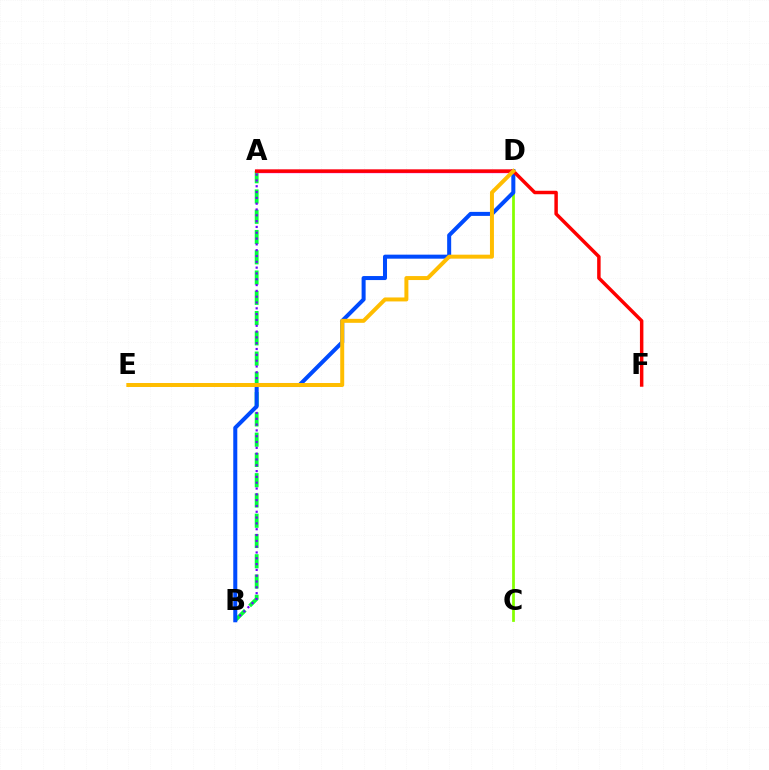{('C', 'D'): [{'color': '#84ff00', 'line_style': 'solid', 'thickness': 1.98}], ('A', 'B'): [{'color': '#00ff39', 'line_style': 'dashed', 'thickness': 2.75}, {'color': '#7200ff', 'line_style': 'dotted', 'thickness': 1.58}], ('A', 'D'): [{'color': '#00fff6', 'line_style': 'solid', 'thickness': 1.88}, {'color': '#ff00cf', 'line_style': 'solid', 'thickness': 2.42}], ('B', 'D'): [{'color': '#004bff', 'line_style': 'solid', 'thickness': 2.9}], ('A', 'F'): [{'color': '#ff0000', 'line_style': 'solid', 'thickness': 2.5}], ('D', 'E'): [{'color': '#ffbd00', 'line_style': 'solid', 'thickness': 2.86}]}